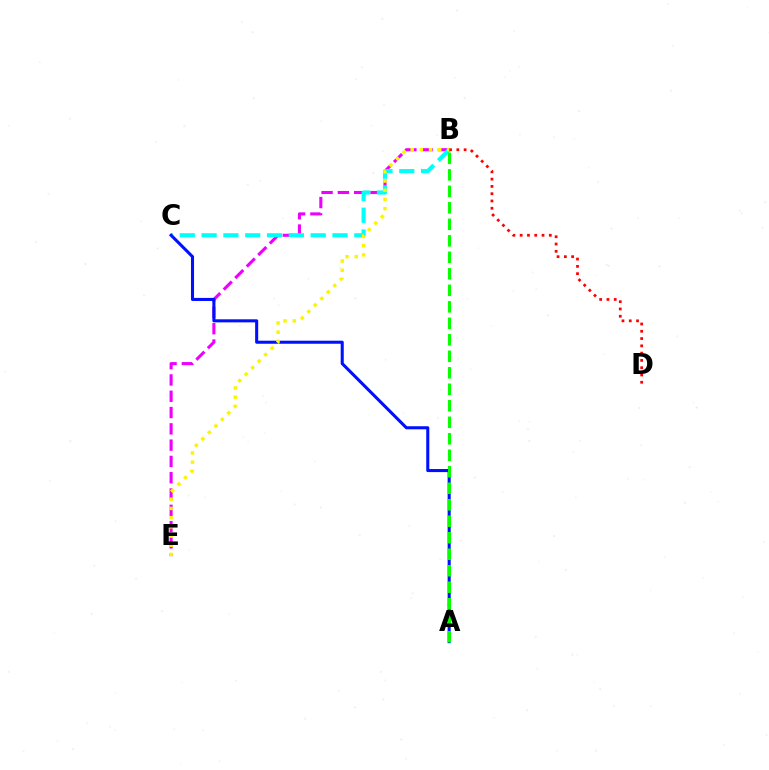{('B', 'E'): [{'color': '#ee00ff', 'line_style': 'dashed', 'thickness': 2.21}, {'color': '#fcf500', 'line_style': 'dotted', 'thickness': 2.5}], ('B', 'C'): [{'color': '#00fff6', 'line_style': 'dashed', 'thickness': 2.96}], ('A', 'C'): [{'color': '#0010ff', 'line_style': 'solid', 'thickness': 2.21}], ('B', 'D'): [{'color': '#ff0000', 'line_style': 'dotted', 'thickness': 1.98}], ('A', 'B'): [{'color': '#08ff00', 'line_style': 'dashed', 'thickness': 2.24}]}